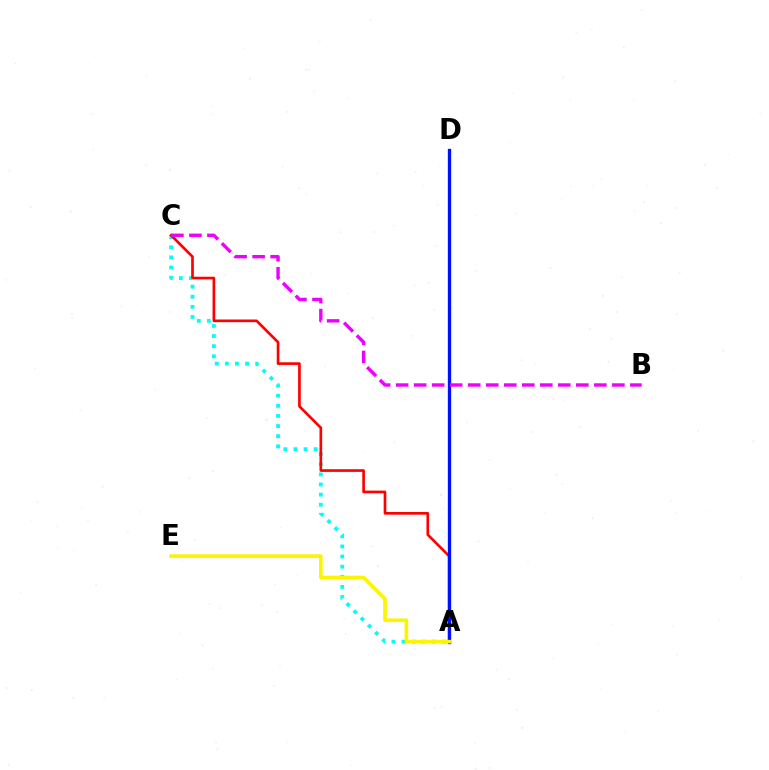{('A', 'C'): [{'color': '#00fff6', 'line_style': 'dotted', 'thickness': 2.75}, {'color': '#ff0000', 'line_style': 'solid', 'thickness': 1.92}], ('A', 'D'): [{'color': '#08ff00', 'line_style': 'solid', 'thickness': 1.99}, {'color': '#0010ff', 'line_style': 'solid', 'thickness': 2.39}], ('B', 'C'): [{'color': '#ee00ff', 'line_style': 'dashed', 'thickness': 2.45}], ('A', 'E'): [{'color': '#fcf500', 'line_style': 'solid', 'thickness': 2.61}]}